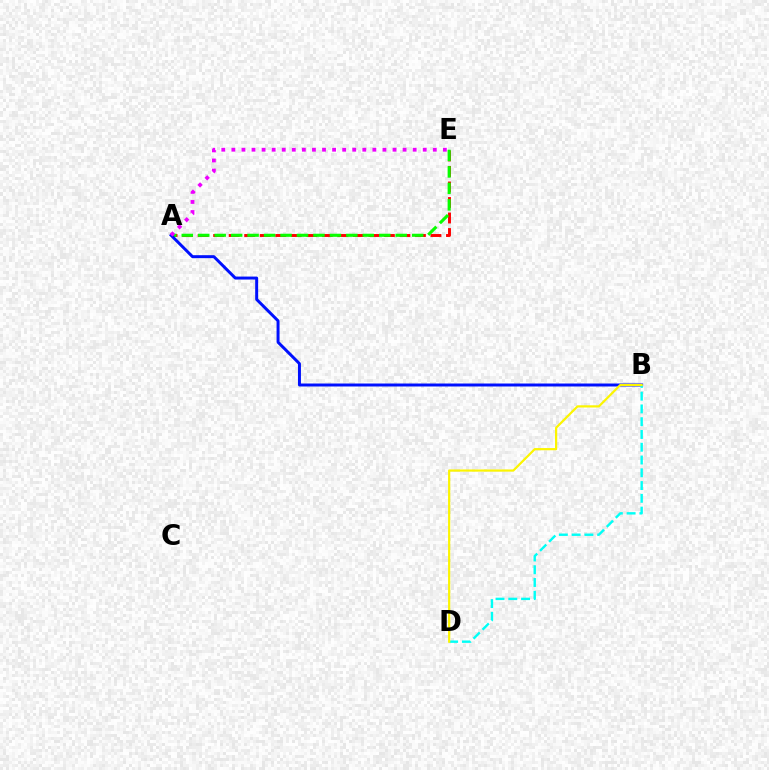{('A', 'E'): [{'color': '#ff0000', 'line_style': 'dashed', 'thickness': 2.11}, {'color': '#08ff00', 'line_style': 'dashed', 'thickness': 2.24}, {'color': '#ee00ff', 'line_style': 'dotted', 'thickness': 2.74}], ('A', 'B'): [{'color': '#0010ff', 'line_style': 'solid', 'thickness': 2.14}], ('B', 'D'): [{'color': '#00fff6', 'line_style': 'dashed', 'thickness': 1.74}, {'color': '#fcf500', 'line_style': 'solid', 'thickness': 1.59}]}